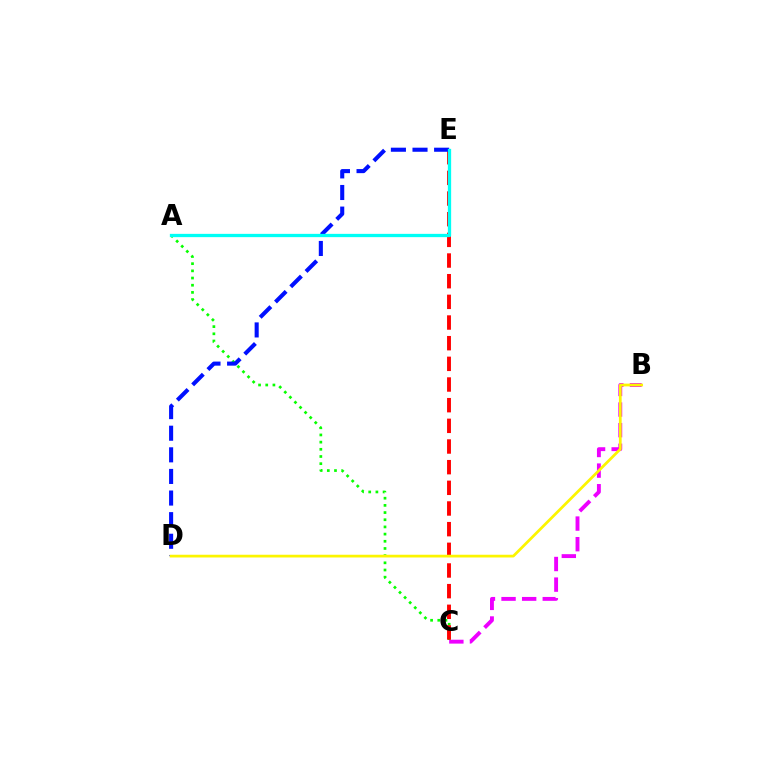{('B', 'C'): [{'color': '#ee00ff', 'line_style': 'dashed', 'thickness': 2.8}], ('A', 'C'): [{'color': '#08ff00', 'line_style': 'dotted', 'thickness': 1.95}], ('C', 'E'): [{'color': '#ff0000', 'line_style': 'dashed', 'thickness': 2.81}], ('D', 'E'): [{'color': '#0010ff', 'line_style': 'dashed', 'thickness': 2.94}], ('B', 'D'): [{'color': '#fcf500', 'line_style': 'solid', 'thickness': 1.97}], ('A', 'E'): [{'color': '#00fff6', 'line_style': 'solid', 'thickness': 2.37}]}